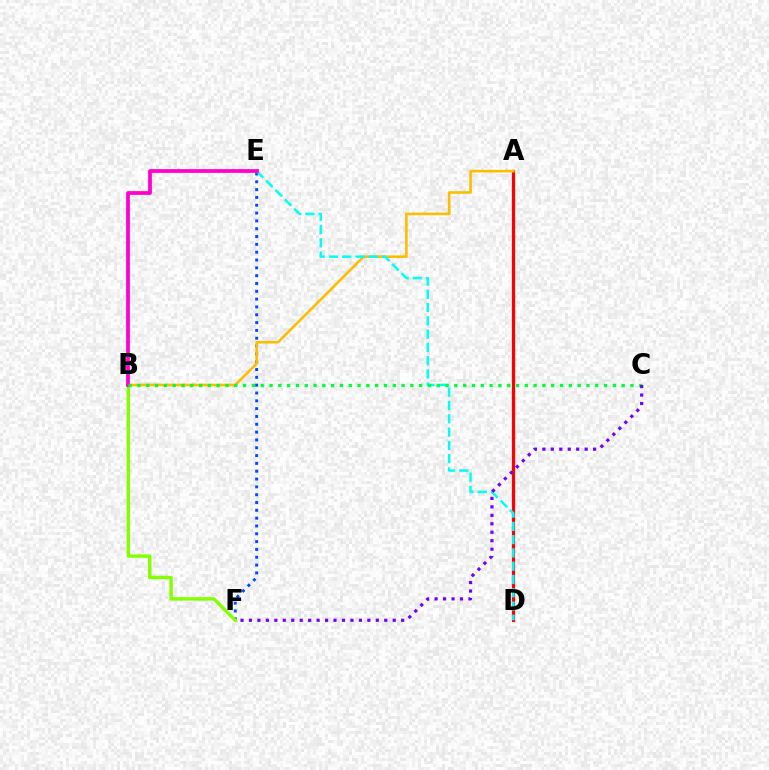{('E', 'F'): [{'color': '#004bff', 'line_style': 'dotted', 'thickness': 2.13}], ('A', 'D'): [{'color': '#ff0000', 'line_style': 'solid', 'thickness': 2.3}], ('A', 'B'): [{'color': '#ffbd00', 'line_style': 'solid', 'thickness': 1.89}], ('B', 'F'): [{'color': '#84ff00', 'line_style': 'solid', 'thickness': 2.45}], ('D', 'E'): [{'color': '#00fff6', 'line_style': 'dashed', 'thickness': 1.8}], ('B', 'E'): [{'color': '#ff00cf', 'line_style': 'solid', 'thickness': 2.71}], ('B', 'C'): [{'color': '#00ff39', 'line_style': 'dotted', 'thickness': 2.39}], ('C', 'F'): [{'color': '#7200ff', 'line_style': 'dotted', 'thickness': 2.3}]}